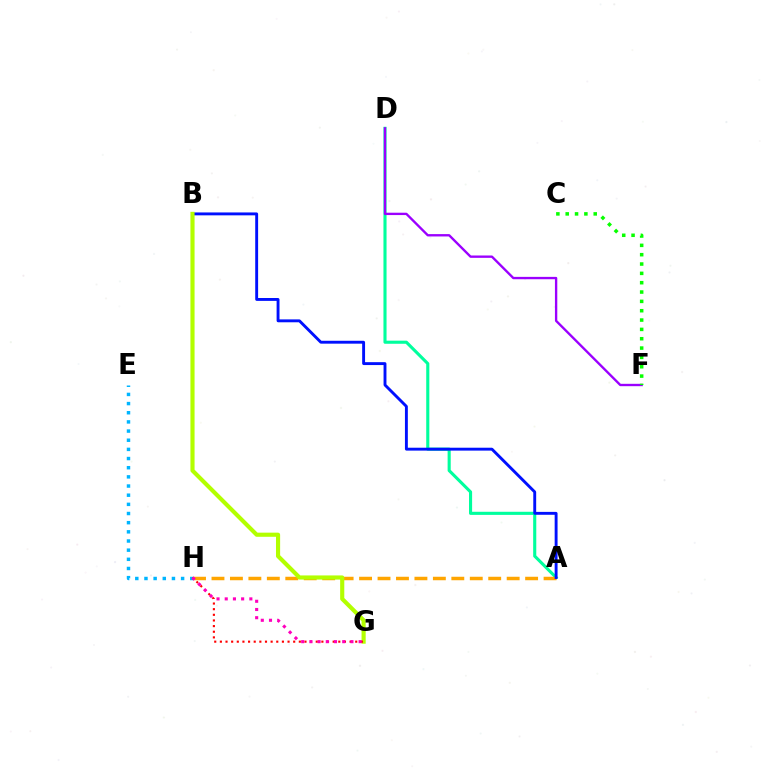{('E', 'H'): [{'color': '#00b5ff', 'line_style': 'dotted', 'thickness': 2.49}], ('A', 'D'): [{'color': '#00ff9d', 'line_style': 'solid', 'thickness': 2.24}], ('A', 'H'): [{'color': '#ffa500', 'line_style': 'dashed', 'thickness': 2.51}], ('D', 'F'): [{'color': '#9b00ff', 'line_style': 'solid', 'thickness': 1.7}], ('A', 'B'): [{'color': '#0010ff', 'line_style': 'solid', 'thickness': 2.08}], ('B', 'G'): [{'color': '#b3ff00', 'line_style': 'solid', 'thickness': 2.98}], ('C', 'F'): [{'color': '#08ff00', 'line_style': 'dotted', 'thickness': 2.54}], ('G', 'H'): [{'color': '#ff0000', 'line_style': 'dotted', 'thickness': 1.53}, {'color': '#ff00bd', 'line_style': 'dotted', 'thickness': 2.23}]}